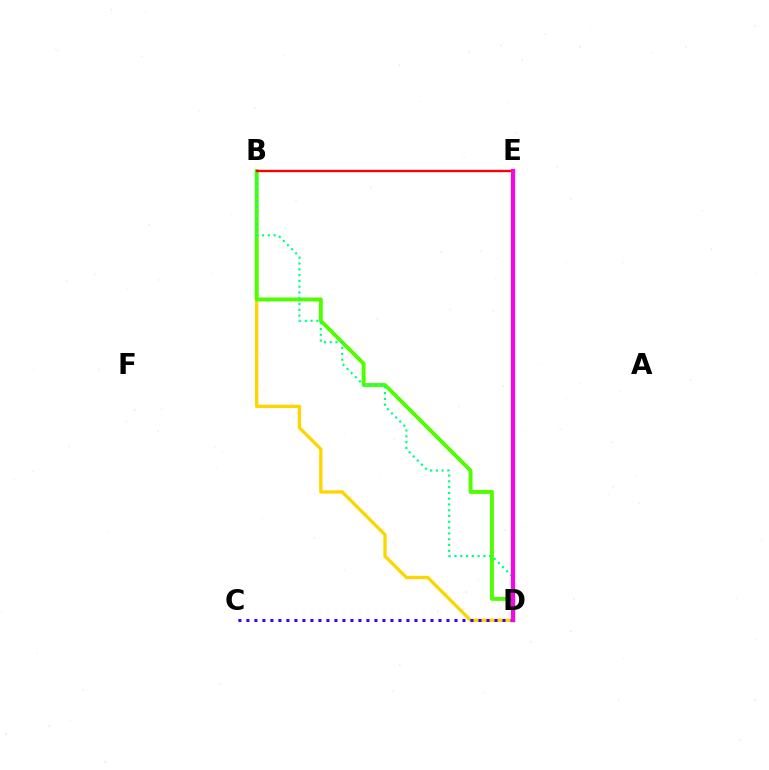{('B', 'D'): [{'color': '#ffd500', 'line_style': 'solid', 'thickness': 2.39}, {'color': '#4fff00', 'line_style': 'solid', 'thickness': 2.81}, {'color': '#00ff86', 'line_style': 'dotted', 'thickness': 1.57}], ('C', 'D'): [{'color': '#3700ff', 'line_style': 'dotted', 'thickness': 2.17}], ('D', 'E'): [{'color': '#009eff', 'line_style': 'solid', 'thickness': 2.99}, {'color': '#ff00ed', 'line_style': 'solid', 'thickness': 2.94}], ('B', 'E'): [{'color': '#ff0000', 'line_style': 'solid', 'thickness': 1.69}]}